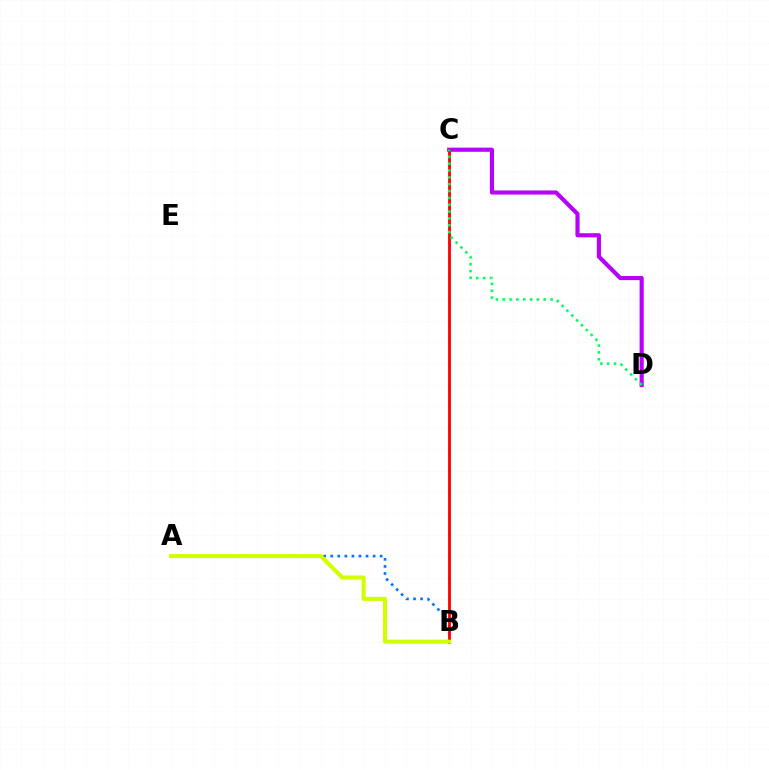{('A', 'B'): [{'color': '#0074ff', 'line_style': 'dotted', 'thickness': 1.92}, {'color': '#d1ff00', 'line_style': 'solid', 'thickness': 2.92}], ('C', 'D'): [{'color': '#b900ff', 'line_style': 'solid', 'thickness': 2.98}, {'color': '#00ff5c', 'line_style': 'dotted', 'thickness': 1.86}], ('B', 'C'): [{'color': '#ff0000', 'line_style': 'solid', 'thickness': 2.03}]}